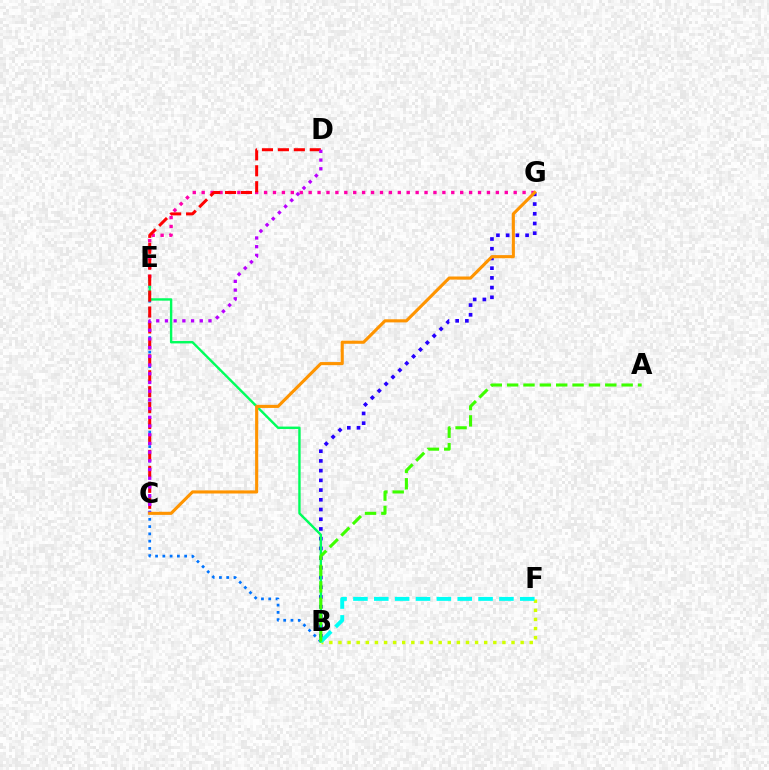{('B', 'G'): [{'color': '#2500ff', 'line_style': 'dotted', 'thickness': 2.64}], ('B', 'E'): [{'color': '#0074ff', 'line_style': 'dotted', 'thickness': 1.98}, {'color': '#00ff5c', 'line_style': 'solid', 'thickness': 1.73}], ('E', 'G'): [{'color': '#ff00ac', 'line_style': 'dotted', 'thickness': 2.42}], ('B', 'F'): [{'color': '#d1ff00', 'line_style': 'dotted', 'thickness': 2.47}, {'color': '#00fff6', 'line_style': 'dashed', 'thickness': 2.83}], ('C', 'D'): [{'color': '#ff0000', 'line_style': 'dashed', 'thickness': 2.16}, {'color': '#b900ff', 'line_style': 'dotted', 'thickness': 2.37}], ('A', 'B'): [{'color': '#3dff00', 'line_style': 'dashed', 'thickness': 2.22}], ('C', 'G'): [{'color': '#ff9400', 'line_style': 'solid', 'thickness': 2.24}]}